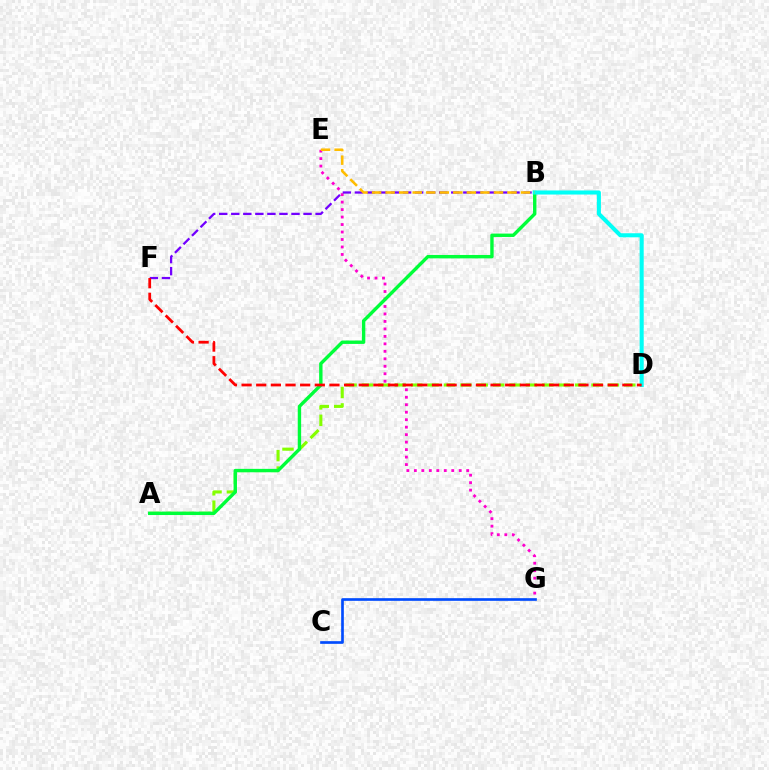{('E', 'G'): [{'color': '#ff00cf', 'line_style': 'dotted', 'thickness': 2.03}], ('A', 'D'): [{'color': '#84ff00', 'line_style': 'dashed', 'thickness': 2.23}], ('A', 'B'): [{'color': '#00ff39', 'line_style': 'solid', 'thickness': 2.44}], ('B', 'D'): [{'color': '#00fff6', 'line_style': 'solid', 'thickness': 2.93}], ('B', 'F'): [{'color': '#7200ff', 'line_style': 'dashed', 'thickness': 1.64}], ('D', 'F'): [{'color': '#ff0000', 'line_style': 'dashed', 'thickness': 1.99}], ('B', 'E'): [{'color': '#ffbd00', 'line_style': 'dashed', 'thickness': 1.84}], ('C', 'G'): [{'color': '#004bff', 'line_style': 'solid', 'thickness': 1.92}]}